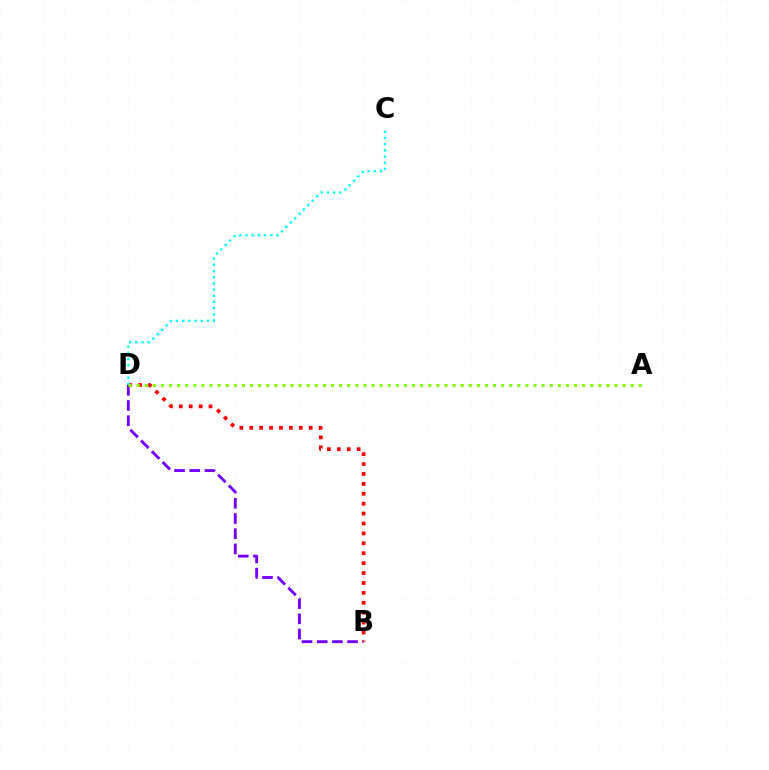{('B', 'D'): [{'color': '#7200ff', 'line_style': 'dashed', 'thickness': 2.06}, {'color': '#ff0000', 'line_style': 'dotted', 'thickness': 2.69}], ('C', 'D'): [{'color': '#00fff6', 'line_style': 'dotted', 'thickness': 1.68}], ('A', 'D'): [{'color': '#84ff00', 'line_style': 'dotted', 'thickness': 2.2}]}